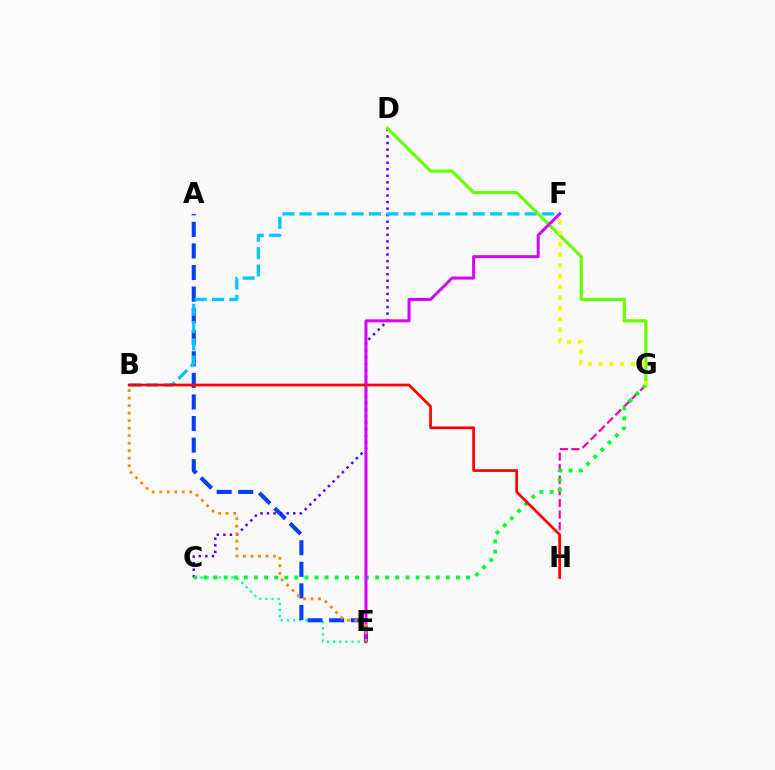{('C', 'E'): [{'color': '#00ffaf', 'line_style': 'dotted', 'thickness': 1.67}], ('A', 'E'): [{'color': '#003fff', 'line_style': 'dashed', 'thickness': 2.93}], ('G', 'H'): [{'color': '#ff00a0', 'line_style': 'dashed', 'thickness': 1.58}], ('C', 'D'): [{'color': '#4f00ff', 'line_style': 'dotted', 'thickness': 1.78}], ('C', 'G'): [{'color': '#00ff27', 'line_style': 'dotted', 'thickness': 2.74}], ('B', 'F'): [{'color': '#00c7ff', 'line_style': 'dashed', 'thickness': 2.35}], ('D', 'G'): [{'color': '#66ff00', 'line_style': 'solid', 'thickness': 2.25}], ('E', 'F'): [{'color': '#d600ff', 'line_style': 'solid', 'thickness': 2.15}], ('B', 'E'): [{'color': '#ff8800', 'line_style': 'dotted', 'thickness': 2.04}], ('F', 'G'): [{'color': '#eeff00', 'line_style': 'dotted', 'thickness': 2.91}], ('B', 'H'): [{'color': '#ff0000', 'line_style': 'solid', 'thickness': 1.95}]}